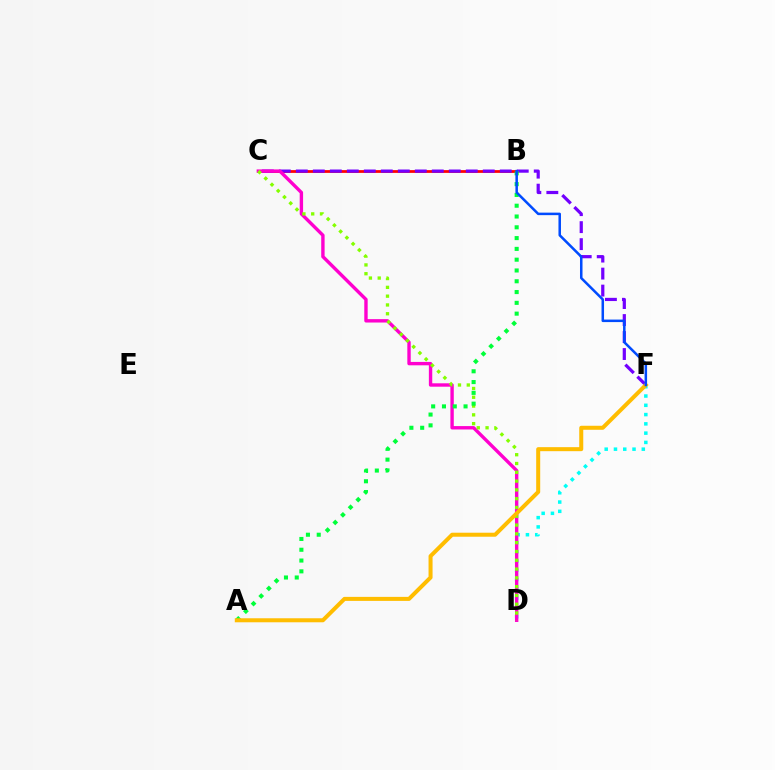{('B', 'C'): [{'color': '#ff0000', 'line_style': 'solid', 'thickness': 1.99}], ('C', 'F'): [{'color': '#7200ff', 'line_style': 'dashed', 'thickness': 2.31}], ('D', 'F'): [{'color': '#00fff6', 'line_style': 'dotted', 'thickness': 2.52}], ('C', 'D'): [{'color': '#ff00cf', 'line_style': 'solid', 'thickness': 2.44}, {'color': '#84ff00', 'line_style': 'dotted', 'thickness': 2.39}], ('A', 'B'): [{'color': '#00ff39', 'line_style': 'dotted', 'thickness': 2.93}], ('A', 'F'): [{'color': '#ffbd00', 'line_style': 'solid', 'thickness': 2.89}], ('B', 'F'): [{'color': '#004bff', 'line_style': 'solid', 'thickness': 1.81}]}